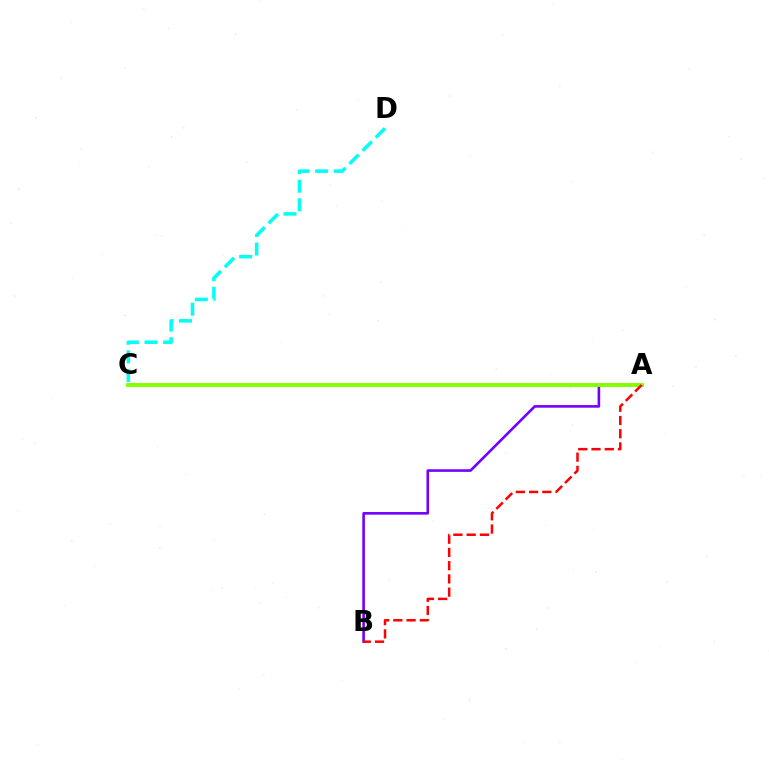{('C', 'D'): [{'color': '#00fff6', 'line_style': 'dashed', 'thickness': 2.53}], ('A', 'B'): [{'color': '#7200ff', 'line_style': 'solid', 'thickness': 1.88}, {'color': '#ff0000', 'line_style': 'dashed', 'thickness': 1.8}], ('A', 'C'): [{'color': '#84ff00', 'line_style': 'solid', 'thickness': 2.8}]}